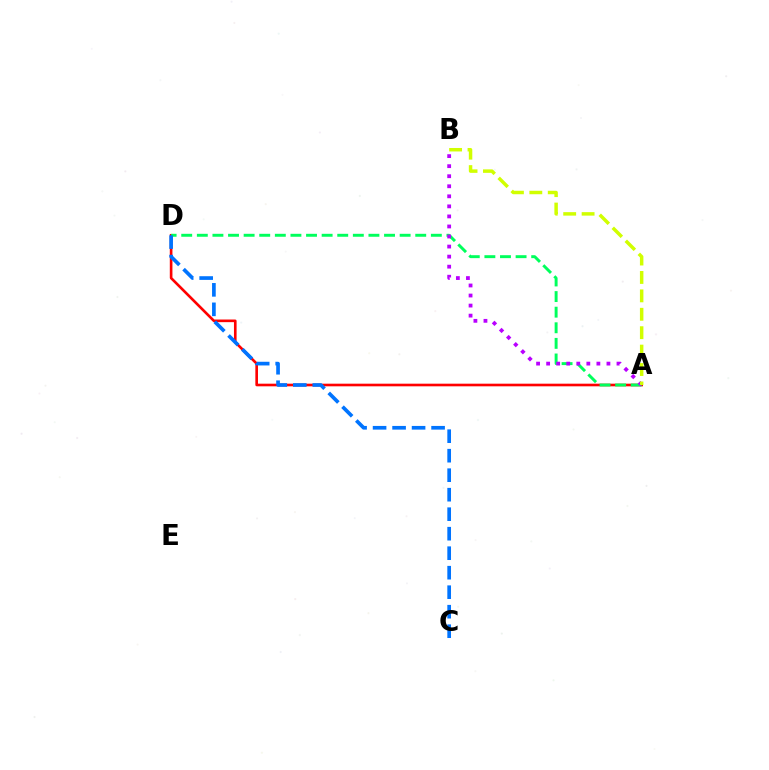{('A', 'D'): [{'color': '#ff0000', 'line_style': 'solid', 'thickness': 1.9}, {'color': '#00ff5c', 'line_style': 'dashed', 'thickness': 2.12}], ('A', 'B'): [{'color': '#b900ff', 'line_style': 'dotted', 'thickness': 2.73}, {'color': '#d1ff00', 'line_style': 'dashed', 'thickness': 2.5}], ('C', 'D'): [{'color': '#0074ff', 'line_style': 'dashed', 'thickness': 2.65}]}